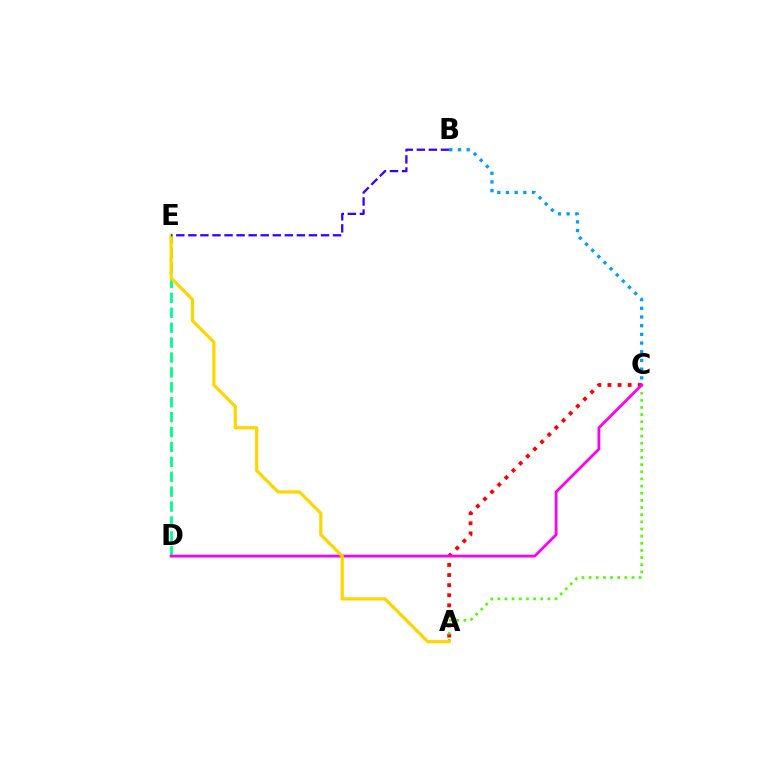{('A', 'C'): [{'color': '#ff0000', 'line_style': 'dotted', 'thickness': 2.74}, {'color': '#4fff00', 'line_style': 'dotted', 'thickness': 1.94}], ('D', 'E'): [{'color': '#00ff86', 'line_style': 'dashed', 'thickness': 2.03}], ('C', 'D'): [{'color': '#ff00ed', 'line_style': 'solid', 'thickness': 1.99}], ('A', 'E'): [{'color': '#ffd500', 'line_style': 'solid', 'thickness': 2.3}], ('B', 'C'): [{'color': '#009eff', 'line_style': 'dotted', 'thickness': 2.36}], ('B', 'E'): [{'color': '#3700ff', 'line_style': 'dashed', 'thickness': 1.64}]}